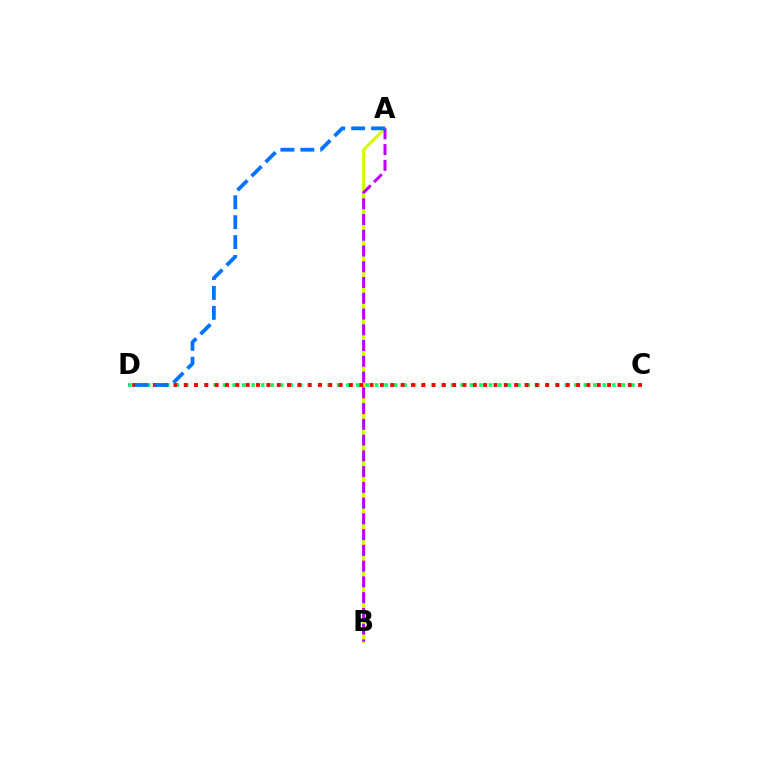{('A', 'B'): [{'color': '#d1ff00', 'line_style': 'solid', 'thickness': 2.21}, {'color': '#b900ff', 'line_style': 'dashed', 'thickness': 2.14}], ('C', 'D'): [{'color': '#00ff5c', 'line_style': 'dotted', 'thickness': 2.58}, {'color': '#ff0000', 'line_style': 'dotted', 'thickness': 2.81}], ('A', 'D'): [{'color': '#0074ff', 'line_style': 'dashed', 'thickness': 2.7}]}